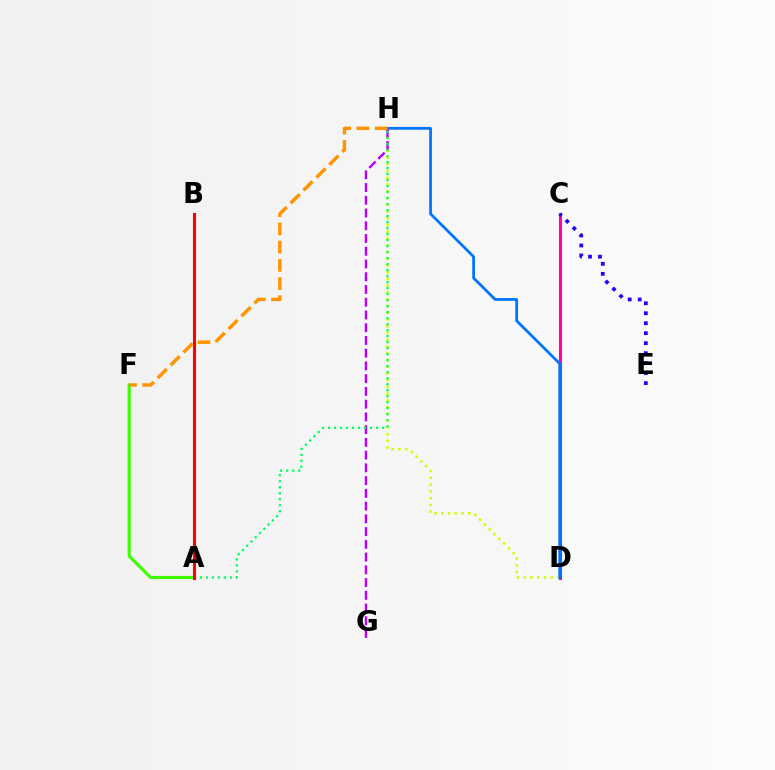{('C', 'D'): [{'color': '#ff00ac', 'line_style': 'solid', 'thickness': 2.24}], ('D', 'H'): [{'color': '#d1ff00', 'line_style': 'dotted', 'thickness': 1.83}, {'color': '#0074ff', 'line_style': 'solid', 'thickness': 1.98}], ('G', 'H'): [{'color': '#b900ff', 'line_style': 'dashed', 'thickness': 1.73}], ('C', 'E'): [{'color': '#2500ff', 'line_style': 'dotted', 'thickness': 2.71}], ('A', 'F'): [{'color': '#3dff00', 'line_style': 'solid', 'thickness': 2.26}], ('A', 'H'): [{'color': '#00ff5c', 'line_style': 'dotted', 'thickness': 1.63}], ('A', 'B'): [{'color': '#00fff6', 'line_style': 'dotted', 'thickness': 2.04}, {'color': '#ff0000', 'line_style': 'solid', 'thickness': 2.23}], ('F', 'H'): [{'color': '#ff9400', 'line_style': 'dashed', 'thickness': 2.48}]}